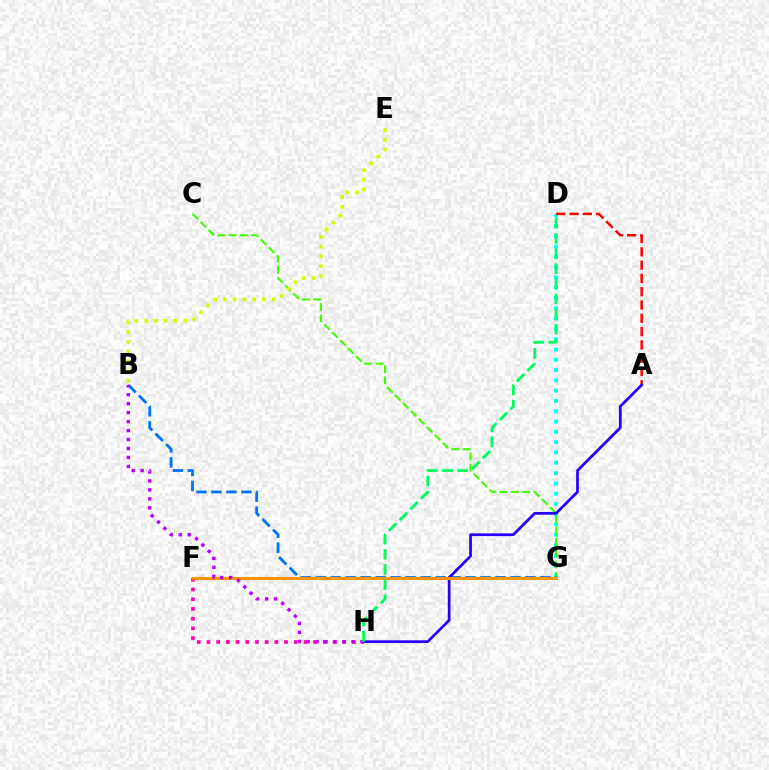{('D', 'G'): [{'color': '#00fff6', 'line_style': 'dotted', 'thickness': 2.8}], ('F', 'H'): [{'color': '#ff00ac', 'line_style': 'dotted', 'thickness': 2.64}], ('C', 'G'): [{'color': '#3dff00', 'line_style': 'dashed', 'thickness': 1.53}], ('B', 'G'): [{'color': '#0074ff', 'line_style': 'dashed', 'thickness': 2.03}], ('A', 'D'): [{'color': '#ff0000', 'line_style': 'dashed', 'thickness': 1.81}], ('B', 'E'): [{'color': '#d1ff00', 'line_style': 'dotted', 'thickness': 2.64}], ('A', 'H'): [{'color': '#2500ff', 'line_style': 'solid', 'thickness': 1.97}], ('F', 'G'): [{'color': '#ff9400', 'line_style': 'solid', 'thickness': 2.21}], ('B', 'H'): [{'color': '#b900ff', 'line_style': 'dotted', 'thickness': 2.44}], ('D', 'H'): [{'color': '#00ff5c', 'line_style': 'dashed', 'thickness': 2.06}]}